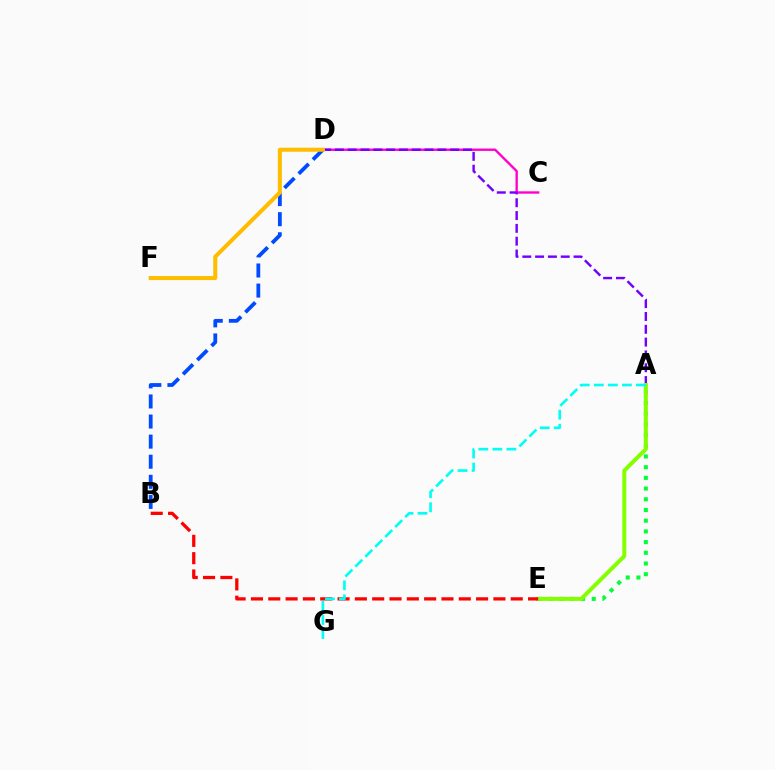{('A', 'E'): [{'color': '#00ff39', 'line_style': 'dotted', 'thickness': 2.91}, {'color': '#84ff00', 'line_style': 'solid', 'thickness': 2.87}], ('C', 'D'): [{'color': '#ff00cf', 'line_style': 'solid', 'thickness': 1.7}], ('A', 'D'): [{'color': '#7200ff', 'line_style': 'dashed', 'thickness': 1.74}], ('B', 'E'): [{'color': '#ff0000', 'line_style': 'dashed', 'thickness': 2.35}], ('A', 'G'): [{'color': '#00fff6', 'line_style': 'dashed', 'thickness': 1.91}], ('B', 'D'): [{'color': '#004bff', 'line_style': 'dashed', 'thickness': 2.73}], ('D', 'F'): [{'color': '#ffbd00', 'line_style': 'solid', 'thickness': 2.91}]}